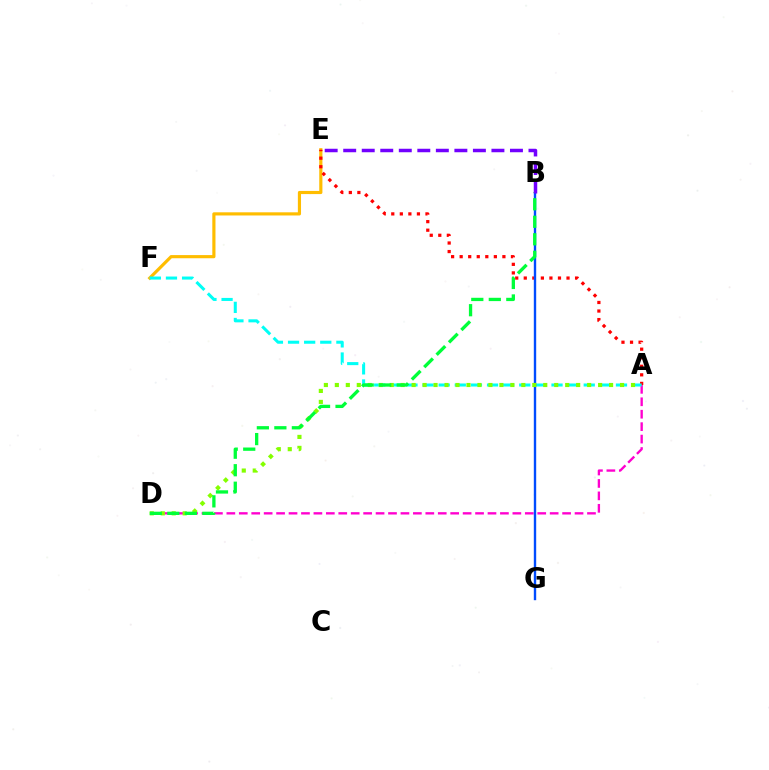{('A', 'D'): [{'color': '#ff00cf', 'line_style': 'dashed', 'thickness': 1.69}, {'color': '#84ff00', 'line_style': 'dotted', 'thickness': 2.98}], ('E', 'F'): [{'color': '#ffbd00', 'line_style': 'solid', 'thickness': 2.28}], ('A', 'E'): [{'color': '#ff0000', 'line_style': 'dotted', 'thickness': 2.32}], ('A', 'F'): [{'color': '#00fff6', 'line_style': 'dashed', 'thickness': 2.19}], ('B', 'G'): [{'color': '#004bff', 'line_style': 'solid', 'thickness': 1.72}], ('B', 'D'): [{'color': '#00ff39', 'line_style': 'dashed', 'thickness': 2.38}], ('B', 'E'): [{'color': '#7200ff', 'line_style': 'dashed', 'thickness': 2.52}]}